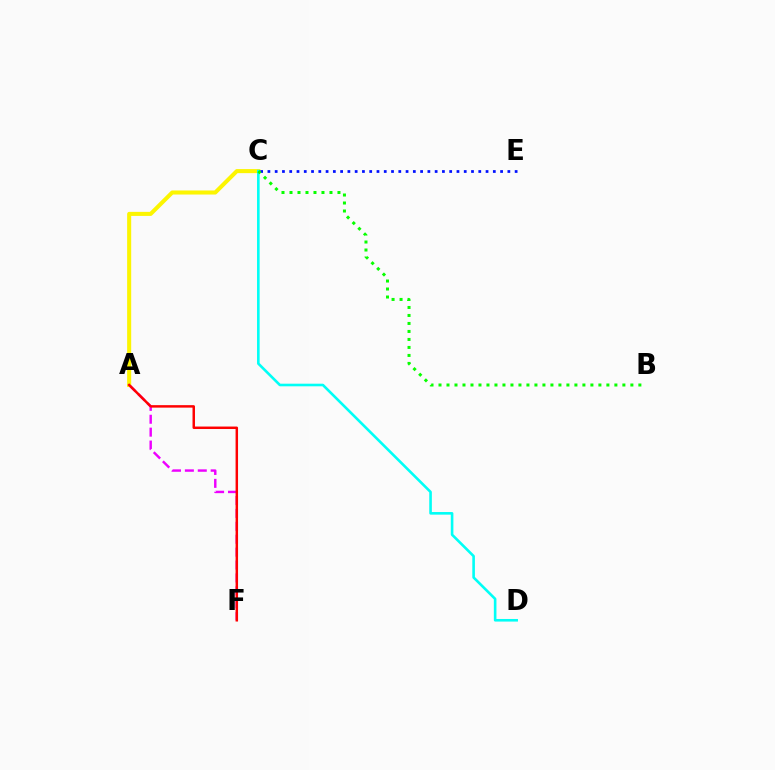{('A', 'F'): [{'color': '#ee00ff', 'line_style': 'dashed', 'thickness': 1.75}, {'color': '#ff0000', 'line_style': 'solid', 'thickness': 1.78}], ('A', 'C'): [{'color': '#fcf500', 'line_style': 'solid', 'thickness': 2.92}], ('C', 'D'): [{'color': '#00fff6', 'line_style': 'solid', 'thickness': 1.88}], ('C', 'E'): [{'color': '#0010ff', 'line_style': 'dotted', 'thickness': 1.98}], ('B', 'C'): [{'color': '#08ff00', 'line_style': 'dotted', 'thickness': 2.17}]}